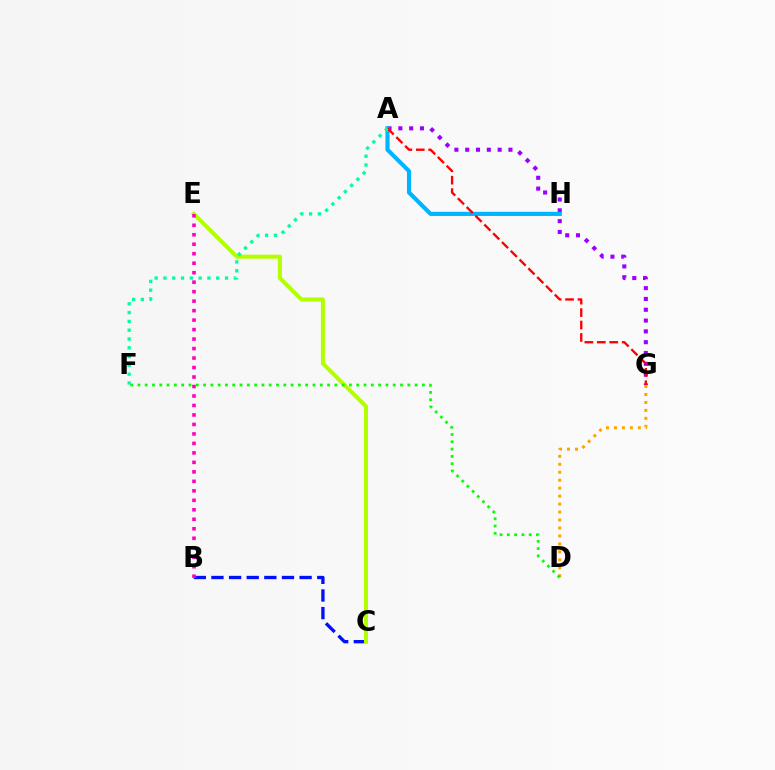{('B', 'C'): [{'color': '#0010ff', 'line_style': 'dashed', 'thickness': 2.4}], ('D', 'G'): [{'color': '#ffa500', 'line_style': 'dotted', 'thickness': 2.16}], ('C', 'E'): [{'color': '#b3ff00', 'line_style': 'solid', 'thickness': 2.91}], ('A', 'G'): [{'color': '#9b00ff', 'line_style': 'dotted', 'thickness': 2.94}, {'color': '#ff0000', 'line_style': 'dashed', 'thickness': 1.69}], ('B', 'E'): [{'color': '#ff00bd', 'line_style': 'dotted', 'thickness': 2.58}], ('A', 'H'): [{'color': '#00b5ff', 'line_style': 'solid', 'thickness': 2.97}], ('D', 'F'): [{'color': '#08ff00', 'line_style': 'dotted', 'thickness': 1.98}], ('A', 'F'): [{'color': '#00ff9d', 'line_style': 'dotted', 'thickness': 2.39}]}